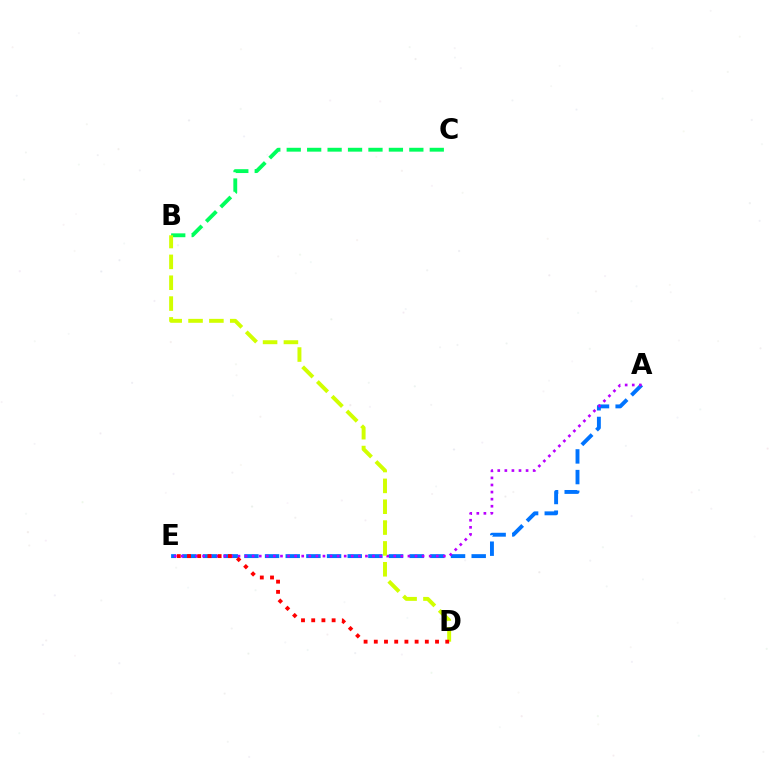{('A', 'E'): [{'color': '#0074ff', 'line_style': 'dashed', 'thickness': 2.81}, {'color': '#b900ff', 'line_style': 'dotted', 'thickness': 1.92}], ('B', 'C'): [{'color': '#00ff5c', 'line_style': 'dashed', 'thickness': 2.78}], ('B', 'D'): [{'color': '#d1ff00', 'line_style': 'dashed', 'thickness': 2.83}], ('D', 'E'): [{'color': '#ff0000', 'line_style': 'dotted', 'thickness': 2.77}]}